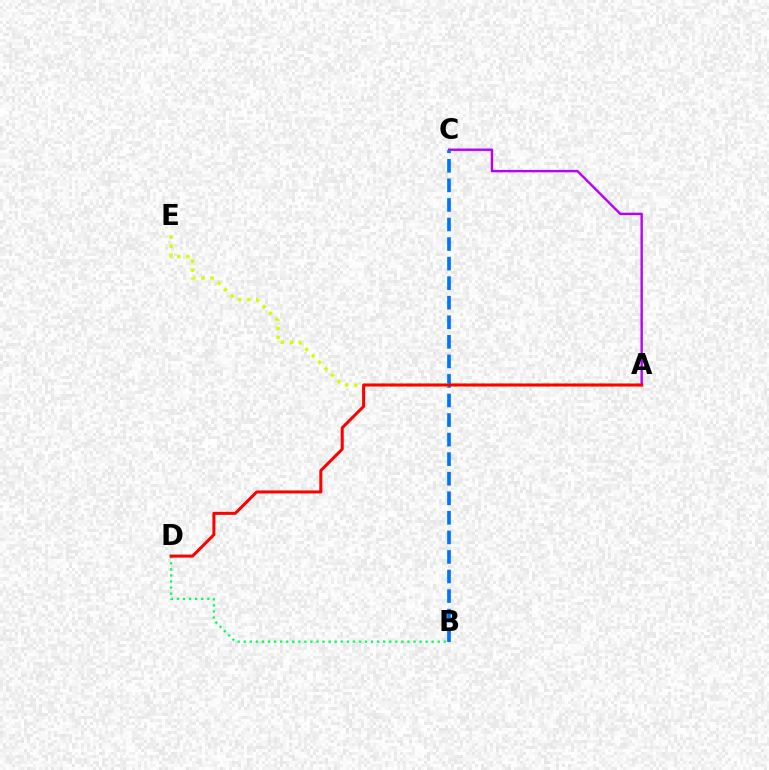{('A', 'C'): [{'color': '#b900ff', 'line_style': 'solid', 'thickness': 1.72}], ('B', 'C'): [{'color': '#0074ff', 'line_style': 'dashed', 'thickness': 2.66}], ('A', 'E'): [{'color': '#d1ff00', 'line_style': 'dotted', 'thickness': 2.48}], ('B', 'D'): [{'color': '#00ff5c', 'line_style': 'dotted', 'thickness': 1.65}], ('A', 'D'): [{'color': '#ff0000', 'line_style': 'solid', 'thickness': 2.18}]}